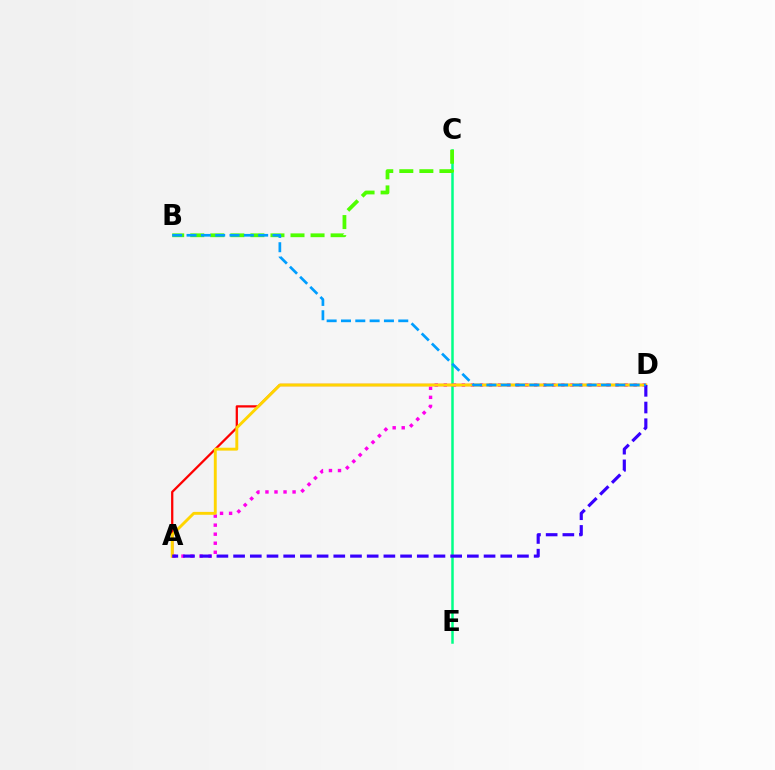{('C', 'E'): [{'color': '#00ff86', 'line_style': 'solid', 'thickness': 1.8}], ('A', 'D'): [{'color': '#ff0000', 'line_style': 'solid', 'thickness': 1.64}, {'color': '#ff00ed', 'line_style': 'dotted', 'thickness': 2.46}, {'color': '#ffd500', 'line_style': 'solid', 'thickness': 2.09}, {'color': '#3700ff', 'line_style': 'dashed', 'thickness': 2.27}], ('B', 'C'): [{'color': '#4fff00', 'line_style': 'dashed', 'thickness': 2.72}], ('B', 'D'): [{'color': '#009eff', 'line_style': 'dashed', 'thickness': 1.95}]}